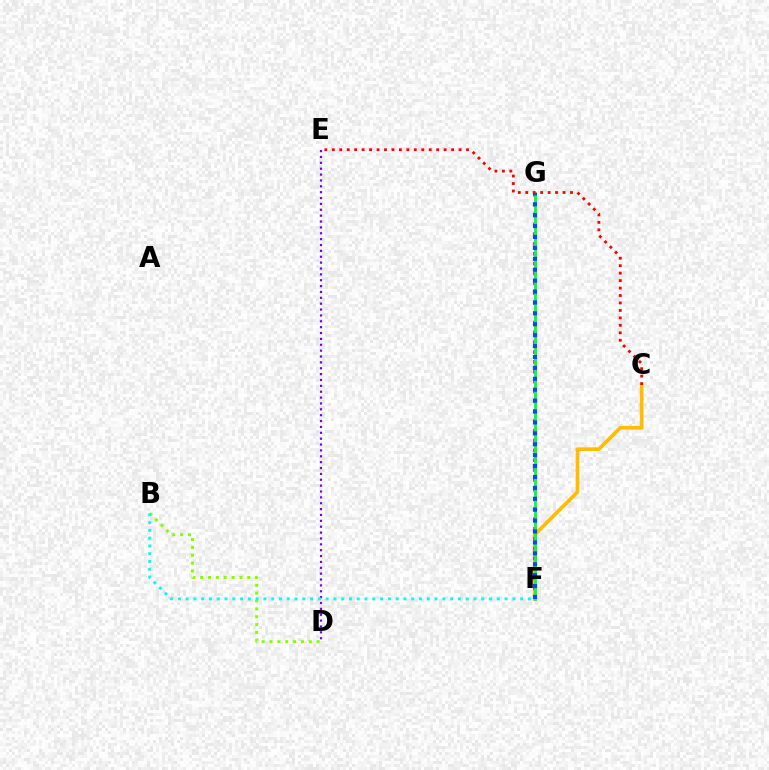{('C', 'F'): [{'color': '#ffbd00', 'line_style': 'solid', 'thickness': 2.64}], ('F', 'G'): [{'color': '#ff00cf', 'line_style': 'dotted', 'thickness': 2.67}, {'color': '#00ff39', 'line_style': 'solid', 'thickness': 2.03}, {'color': '#004bff', 'line_style': 'dotted', 'thickness': 2.96}], ('B', 'D'): [{'color': '#84ff00', 'line_style': 'dotted', 'thickness': 2.13}], ('D', 'E'): [{'color': '#7200ff', 'line_style': 'dotted', 'thickness': 1.59}], ('B', 'F'): [{'color': '#00fff6', 'line_style': 'dotted', 'thickness': 2.11}], ('C', 'E'): [{'color': '#ff0000', 'line_style': 'dotted', 'thickness': 2.03}]}